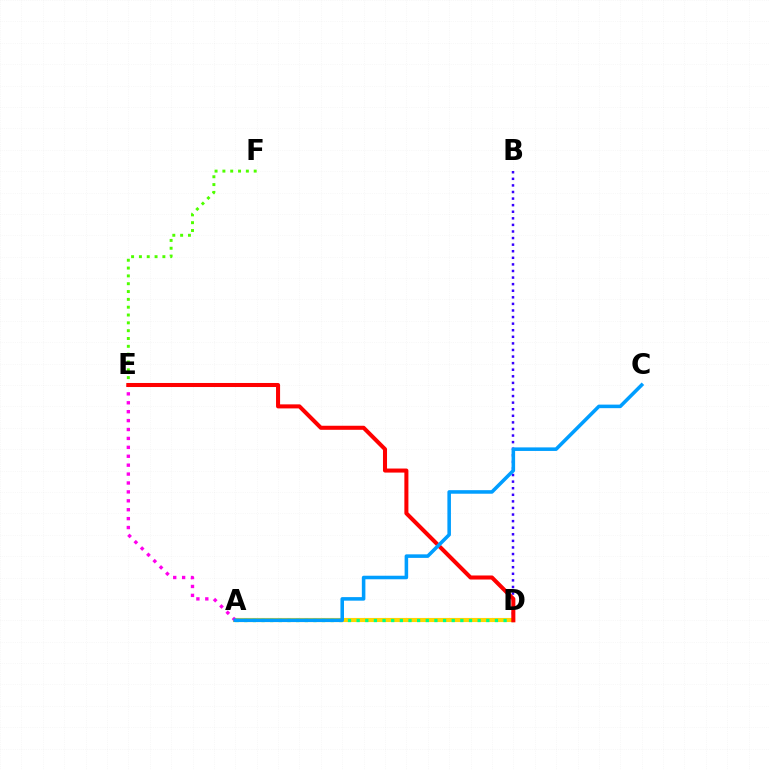{('B', 'D'): [{'color': '#3700ff', 'line_style': 'dotted', 'thickness': 1.79}], ('A', 'D'): [{'color': '#ffd500', 'line_style': 'solid', 'thickness': 2.97}, {'color': '#00ff86', 'line_style': 'dotted', 'thickness': 2.35}], ('A', 'E'): [{'color': '#ff00ed', 'line_style': 'dotted', 'thickness': 2.42}], ('E', 'F'): [{'color': '#4fff00', 'line_style': 'dotted', 'thickness': 2.13}], ('D', 'E'): [{'color': '#ff0000', 'line_style': 'solid', 'thickness': 2.91}], ('A', 'C'): [{'color': '#009eff', 'line_style': 'solid', 'thickness': 2.56}]}